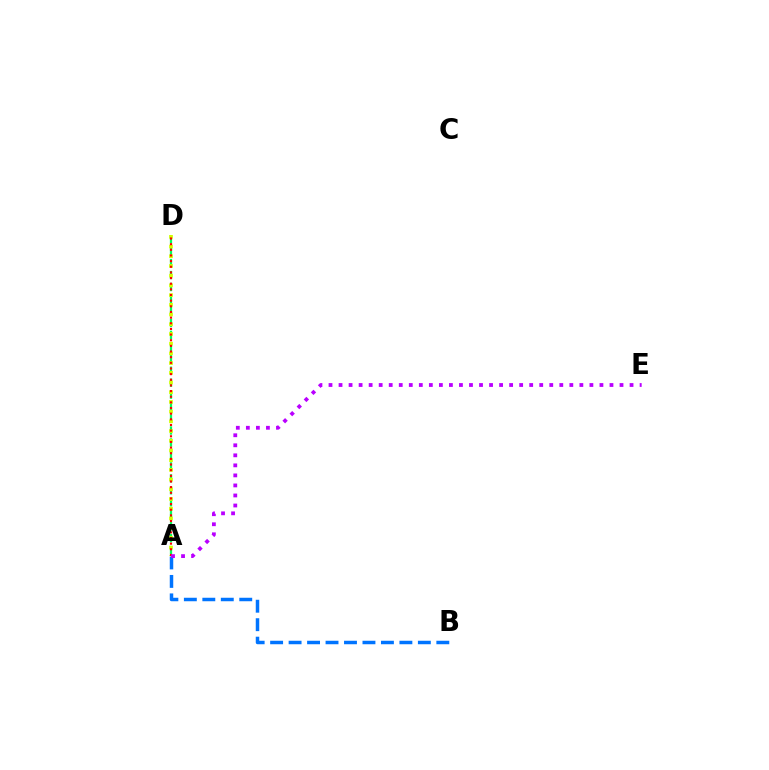{('A', 'D'): [{'color': '#00ff5c', 'line_style': 'dashed', 'thickness': 1.62}, {'color': '#d1ff00', 'line_style': 'dotted', 'thickness': 2.64}, {'color': '#ff0000', 'line_style': 'dotted', 'thickness': 1.54}], ('A', 'B'): [{'color': '#0074ff', 'line_style': 'dashed', 'thickness': 2.51}], ('A', 'E'): [{'color': '#b900ff', 'line_style': 'dotted', 'thickness': 2.73}]}